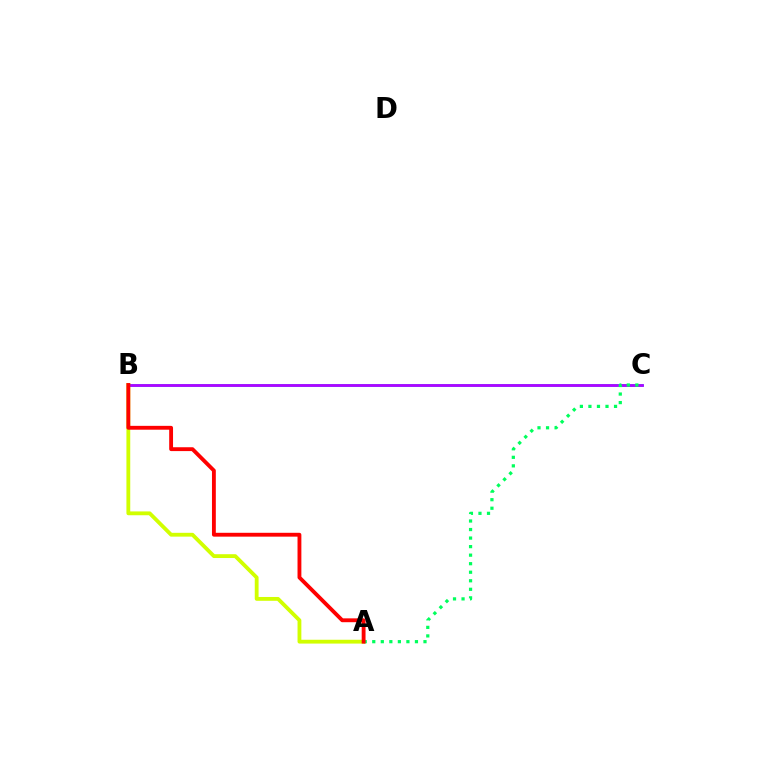{('A', 'B'): [{'color': '#d1ff00', 'line_style': 'solid', 'thickness': 2.75}, {'color': '#ff0000', 'line_style': 'solid', 'thickness': 2.77}], ('B', 'C'): [{'color': '#0074ff', 'line_style': 'solid', 'thickness': 1.9}, {'color': '#b900ff', 'line_style': 'solid', 'thickness': 1.86}], ('A', 'C'): [{'color': '#00ff5c', 'line_style': 'dotted', 'thickness': 2.32}]}